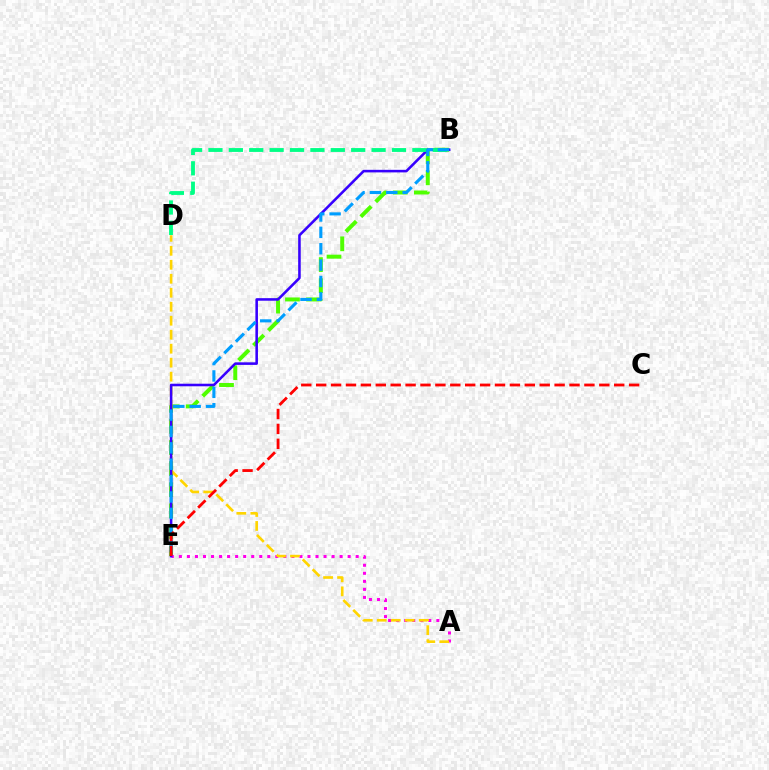{('B', 'E'): [{'color': '#4fff00', 'line_style': 'dashed', 'thickness': 2.86}, {'color': '#3700ff', 'line_style': 'solid', 'thickness': 1.85}, {'color': '#009eff', 'line_style': 'dashed', 'thickness': 2.23}], ('A', 'E'): [{'color': '#ff00ed', 'line_style': 'dotted', 'thickness': 2.18}], ('A', 'D'): [{'color': '#ffd500', 'line_style': 'dashed', 'thickness': 1.9}], ('B', 'D'): [{'color': '#00ff86', 'line_style': 'dashed', 'thickness': 2.77}], ('C', 'E'): [{'color': '#ff0000', 'line_style': 'dashed', 'thickness': 2.02}]}